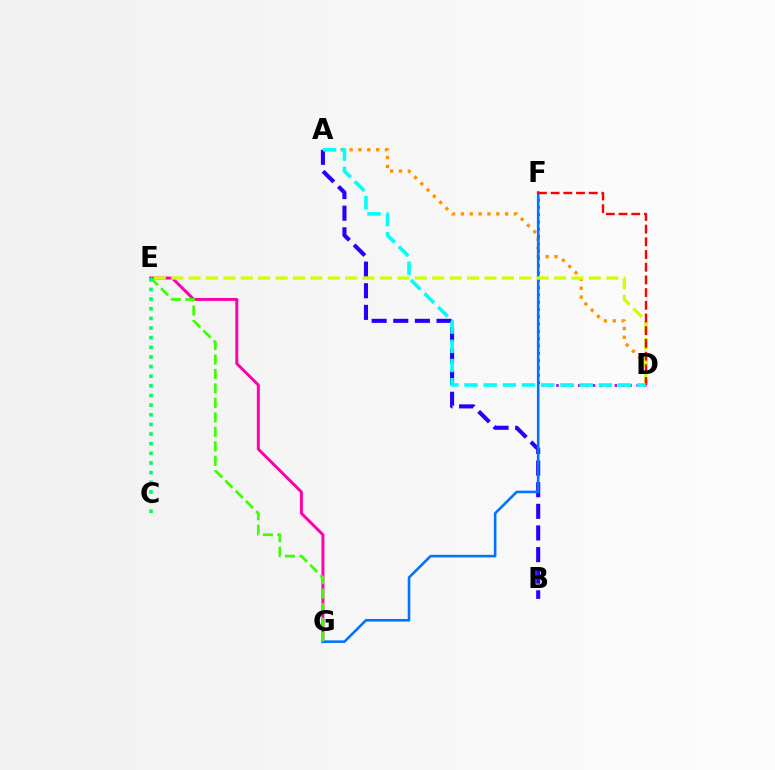{('A', 'D'): [{'color': '#ff9400', 'line_style': 'dotted', 'thickness': 2.4}, {'color': '#00fff6', 'line_style': 'dashed', 'thickness': 2.61}], ('E', 'G'): [{'color': '#ff00ac', 'line_style': 'solid', 'thickness': 2.13}, {'color': '#3dff00', 'line_style': 'dashed', 'thickness': 1.97}], ('A', 'B'): [{'color': '#2500ff', 'line_style': 'dashed', 'thickness': 2.94}], ('D', 'F'): [{'color': '#b900ff', 'line_style': 'dotted', 'thickness': 1.98}, {'color': '#ff0000', 'line_style': 'dashed', 'thickness': 1.73}], ('F', 'G'): [{'color': '#0074ff', 'line_style': 'solid', 'thickness': 1.86}], ('D', 'E'): [{'color': '#d1ff00', 'line_style': 'dashed', 'thickness': 2.36}], ('C', 'E'): [{'color': '#00ff5c', 'line_style': 'dotted', 'thickness': 2.62}]}